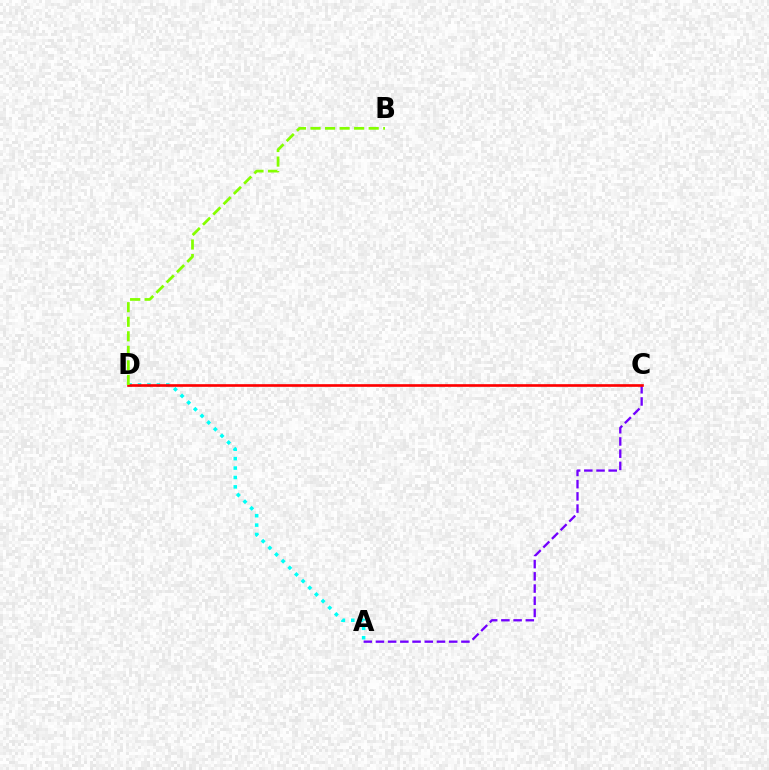{('A', 'C'): [{'color': '#7200ff', 'line_style': 'dashed', 'thickness': 1.66}], ('A', 'D'): [{'color': '#00fff6', 'line_style': 'dotted', 'thickness': 2.56}], ('C', 'D'): [{'color': '#ff0000', 'line_style': 'solid', 'thickness': 1.91}], ('B', 'D'): [{'color': '#84ff00', 'line_style': 'dashed', 'thickness': 1.98}]}